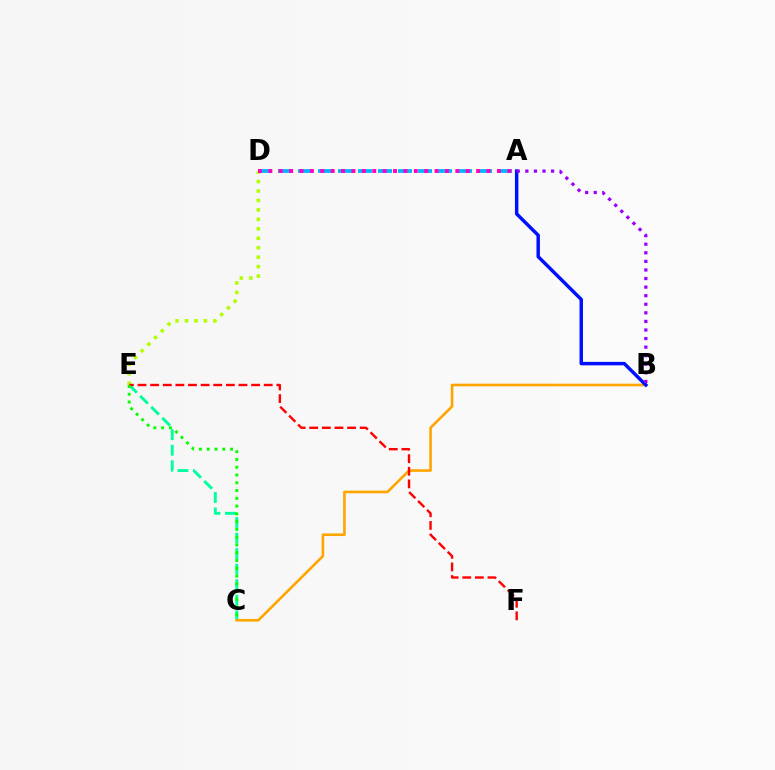{('C', 'E'): [{'color': '#00ff9d', 'line_style': 'dashed', 'thickness': 2.11}, {'color': '#08ff00', 'line_style': 'dotted', 'thickness': 2.11}], ('D', 'E'): [{'color': '#b3ff00', 'line_style': 'dotted', 'thickness': 2.57}], ('B', 'C'): [{'color': '#ffa500', 'line_style': 'solid', 'thickness': 1.89}], ('A', 'B'): [{'color': '#0010ff', 'line_style': 'solid', 'thickness': 2.49}, {'color': '#9b00ff', 'line_style': 'dotted', 'thickness': 2.33}], ('E', 'F'): [{'color': '#ff0000', 'line_style': 'dashed', 'thickness': 1.71}], ('A', 'D'): [{'color': '#00b5ff', 'line_style': 'dashed', 'thickness': 2.72}, {'color': '#ff00bd', 'line_style': 'dotted', 'thickness': 2.82}]}